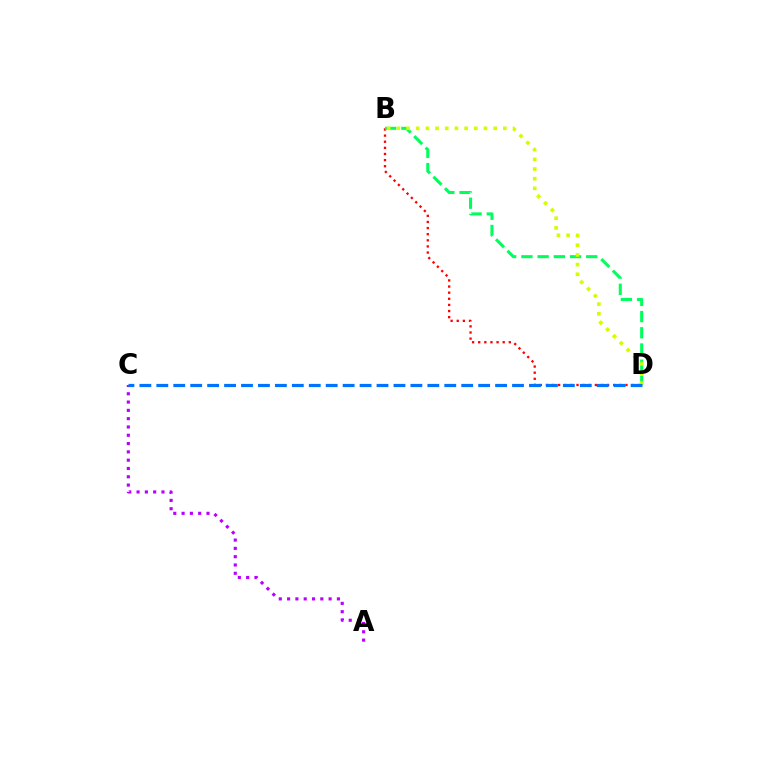{('B', 'D'): [{'color': '#ff0000', 'line_style': 'dotted', 'thickness': 1.66}, {'color': '#00ff5c', 'line_style': 'dashed', 'thickness': 2.2}, {'color': '#d1ff00', 'line_style': 'dotted', 'thickness': 2.63}], ('A', 'C'): [{'color': '#b900ff', 'line_style': 'dotted', 'thickness': 2.26}], ('C', 'D'): [{'color': '#0074ff', 'line_style': 'dashed', 'thickness': 2.3}]}